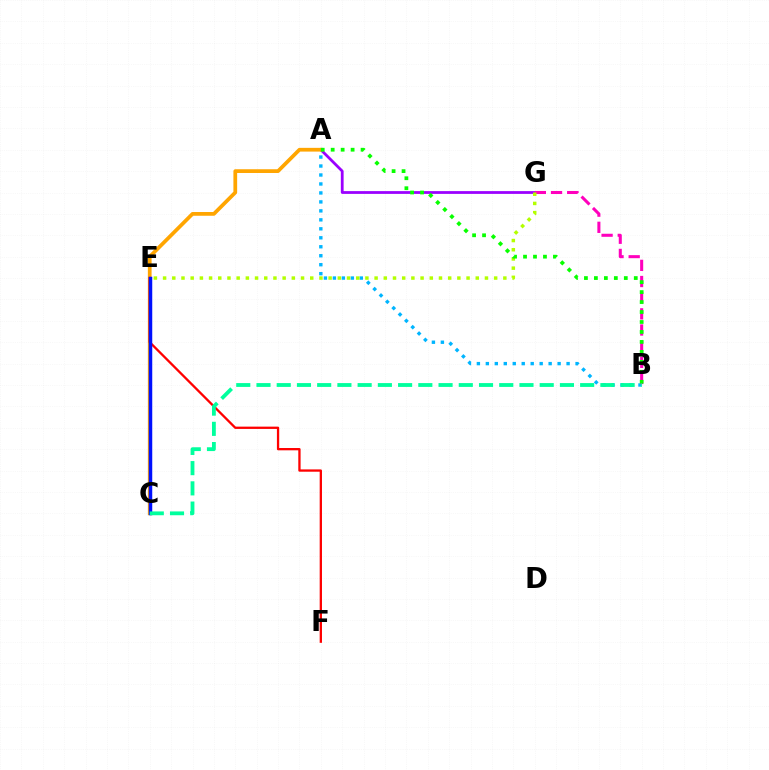{('A', 'B'): [{'color': '#00b5ff', 'line_style': 'dotted', 'thickness': 2.44}, {'color': '#08ff00', 'line_style': 'dotted', 'thickness': 2.71}], ('A', 'G'): [{'color': '#9b00ff', 'line_style': 'solid', 'thickness': 2.0}], ('A', 'C'): [{'color': '#ffa500', 'line_style': 'solid', 'thickness': 2.7}], ('E', 'F'): [{'color': '#ff0000', 'line_style': 'solid', 'thickness': 1.66}], ('C', 'E'): [{'color': '#0010ff', 'line_style': 'solid', 'thickness': 2.5}], ('B', 'G'): [{'color': '#ff00bd', 'line_style': 'dashed', 'thickness': 2.2}], ('E', 'G'): [{'color': '#b3ff00', 'line_style': 'dotted', 'thickness': 2.5}], ('B', 'C'): [{'color': '#00ff9d', 'line_style': 'dashed', 'thickness': 2.75}]}